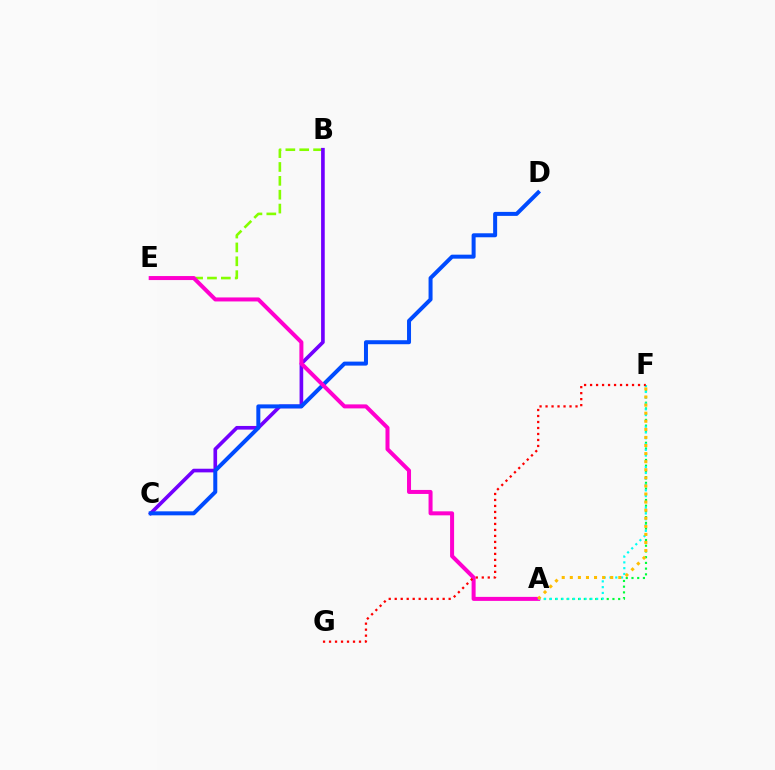{('B', 'E'): [{'color': '#84ff00', 'line_style': 'dashed', 'thickness': 1.88}], ('B', 'C'): [{'color': '#7200ff', 'line_style': 'solid', 'thickness': 2.63}], ('A', 'F'): [{'color': '#00ff39', 'line_style': 'dotted', 'thickness': 1.55}, {'color': '#00fff6', 'line_style': 'dotted', 'thickness': 1.57}, {'color': '#ffbd00', 'line_style': 'dotted', 'thickness': 2.2}], ('C', 'D'): [{'color': '#004bff', 'line_style': 'solid', 'thickness': 2.88}], ('A', 'E'): [{'color': '#ff00cf', 'line_style': 'solid', 'thickness': 2.89}], ('F', 'G'): [{'color': '#ff0000', 'line_style': 'dotted', 'thickness': 1.63}]}